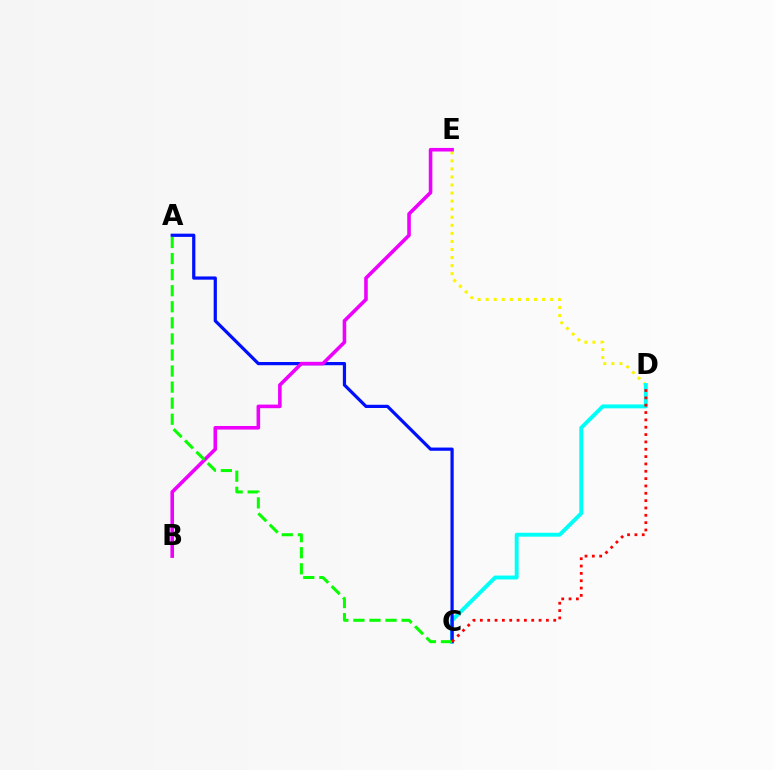{('D', 'E'): [{'color': '#fcf500', 'line_style': 'dotted', 'thickness': 2.19}], ('C', 'D'): [{'color': '#00fff6', 'line_style': 'solid', 'thickness': 2.82}, {'color': '#ff0000', 'line_style': 'dotted', 'thickness': 1.99}], ('A', 'C'): [{'color': '#0010ff', 'line_style': 'solid', 'thickness': 2.32}, {'color': '#08ff00', 'line_style': 'dashed', 'thickness': 2.18}], ('B', 'E'): [{'color': '#ee00ff', 'line_style': 'solid', 'thickness': 2.58}]}